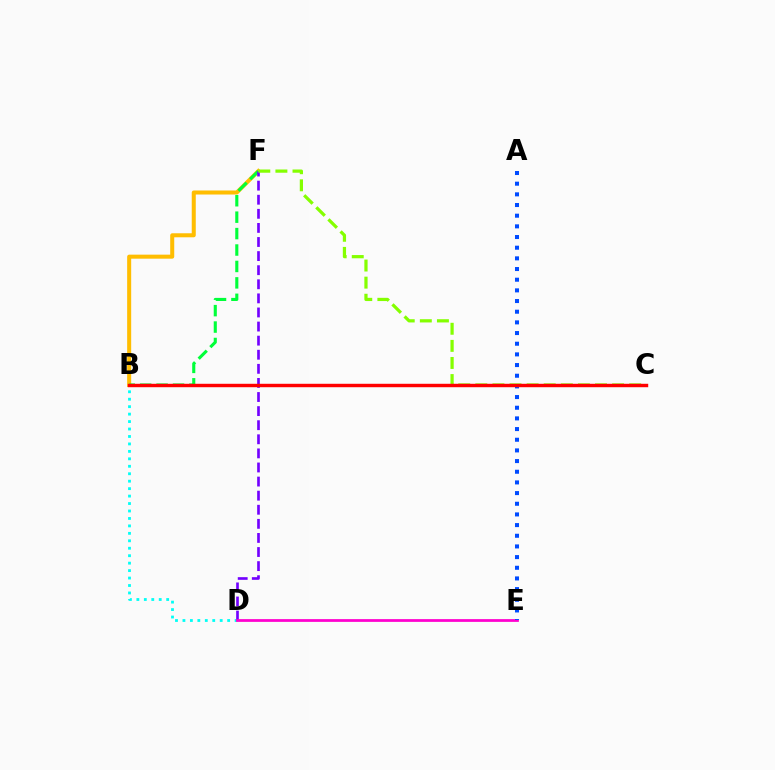{('B', 'F'): [{'color': '#ffbd00', 'line_style': 'solid', 'thickness': 2.9}, {'color': '#00ff39', 'line_style': 'dashed', 'thickness': 2.23}], ('B', 'D'): [{'color': '#00fff6', 'line_style': 'dotted', 'thickness': 2.02}], ('D', 'F'): [{'color': '#7200ff', 'line_style': 'dashed', 'thickness': 1.91}], ('D', 'E'): [{'color': '#ff00cf', 'line_style': 'solid', 'thickness': 1.98}], ('A', 'E'): [{'color': '#004bff', 'line_style': 'dotted', 'thickness': 2.9}], ('C', 'F'): [{'color': '#84ff00', 'line_style': 'dashed', 'thickness': 2.32}], ('B', 'C'): [{'color': '#ff0000', 'line_style': 'solid', 'thickness': 2.47}]}